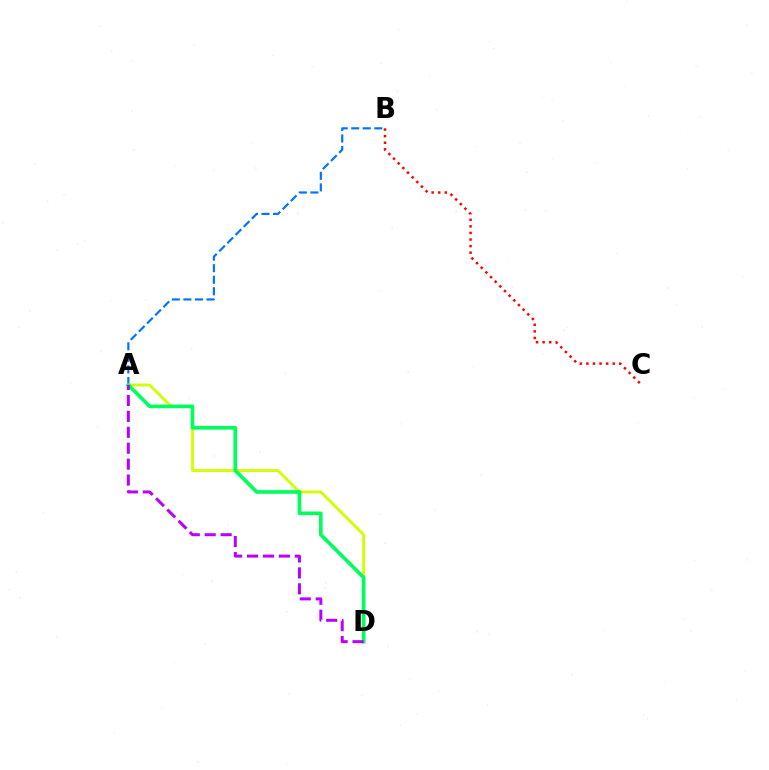{('A', 'D'): [{'color': '#d1ff00', 'line_style': 'solid', 'thickness': 2.07}, {'color': '#00ff5c', 'line_style': 'solid', 'thickness': 2.64}, {'color': '#b900ff', 'line_style': 'dashed', 'thickness': 2.16}], ('A', 'B'): [{'color': '#0074ff', 'line_style': 'dashed', 'thickness': 1.57}], ('B', 'C'): [{'color': '#ff0000', 'line_style': 'dotted', 'thickness': 1.79}]}